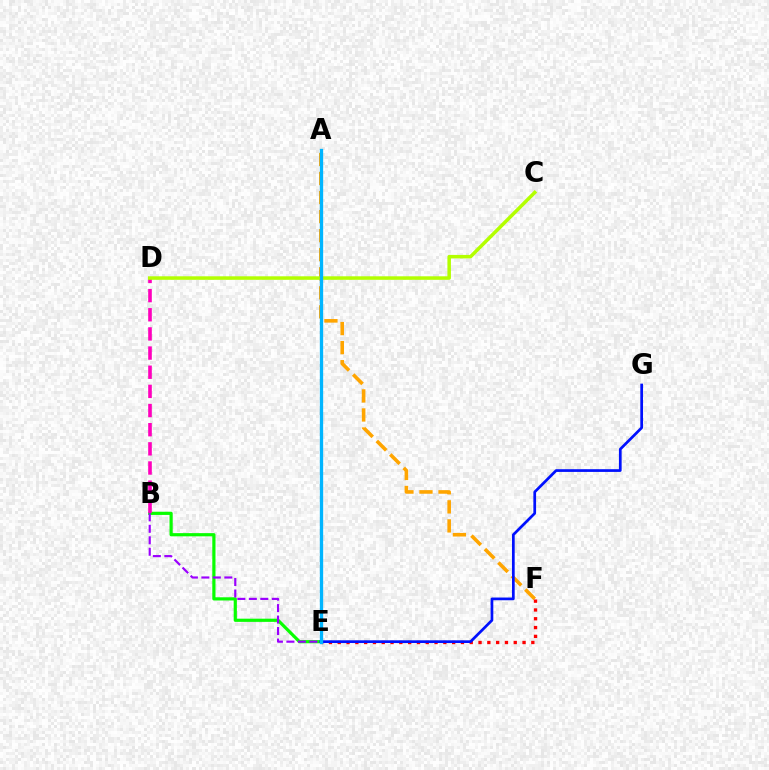{('B', 'E'): [{'color': '#08ff00', 'line_style': 'solid', 'thickness': 2.3}, {'color': '#9b00ff', 'line_style': 'dashed', 'thickness': 1.56}], ('A', 'E'): [{'color': '#00ff9d', 'line_style': 'dashed', 'thickness': 2.12}, {'color': '#00b5ff', 'line_style': 'solid', 'thickness': 2.38}], ('A', 'F'): [{'color': '#ffa500', 'line_style': 'dashed', 'thickness': 2.59}], ('B', 'D'): [{'color': '#ff00bd', 'line_style': 'dashed', 'thickness': 2.6}], ('E', 'F'): [{'color': '#ff0000', 'line_style': 'dotted', 'thickness': 2.39}], ('E', 'G'): [{'color': '#0010ff', 'line_style': 'solid', 'thickness': 1.96}], ('C', 'D'): [{'color': '#b3ff00', 'line_style': 'solid', 'thickness': 2.53}]}